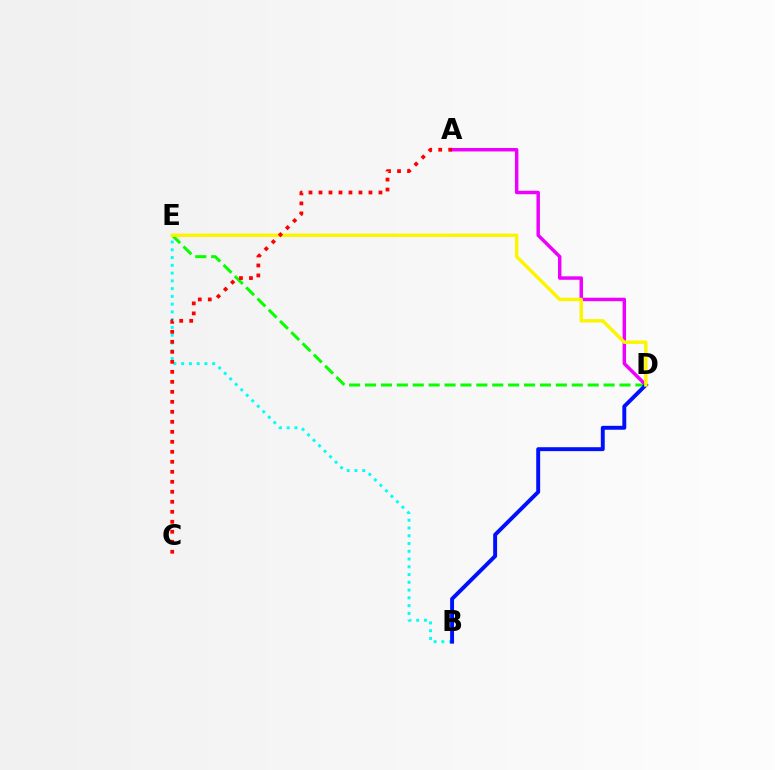{('B', 'E'): [{'color': '#00fff6', 'line_style': 'dotted', 'thickness': 2.11}], ('D', 'E'): [{'color': '#08ff00', 'line_style': 'dashed', 'thickness': 2.16}, {'color': '#fcf500', 'line_style': 'solid', 'thickness': 2.46}], ('A', 'D'): [{'color': '#ee00ff', 'line_style': 'solid', 'thickness': 2.49}], ('B', 'D'): [{'color': '#0010ff', 'line_style': 'solid', 'thickness': 2.82}], ('A', 'C'): [{'color': '#ff0000', 'line_style': 'dotted', 'thickness': 2.72}]}